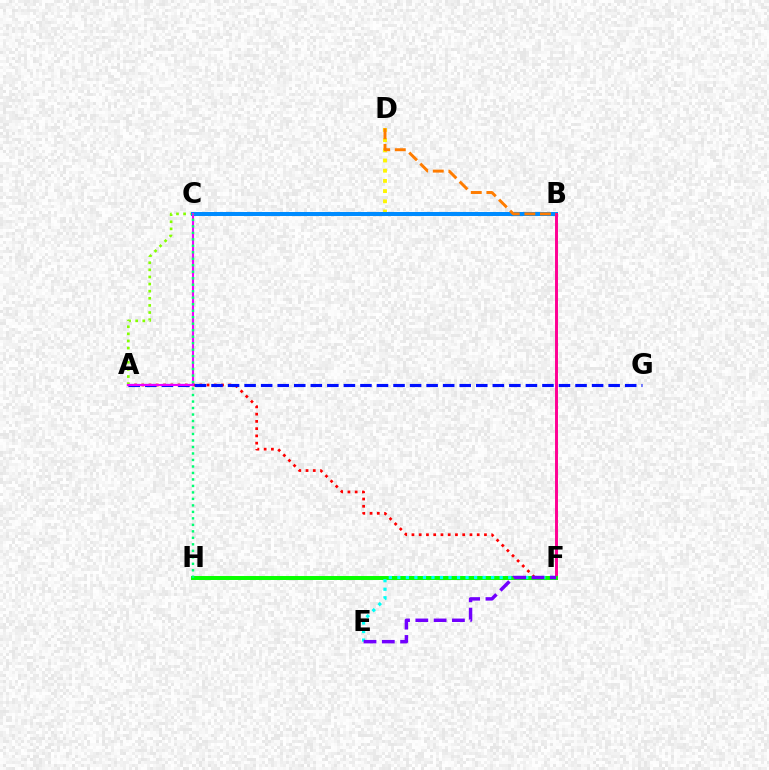{('A', 'F'): [{'color': '#ff0000', 'line_style': 'dotted', 'thickness': 1.97}], ('B', 'D'): [{'color': '#fcf500', 'line_style': 'dotted', 'thickness': 2.77}, {'color': '#ff7c00', 'line_style': 'dashed', 'thickness': 2.12}], ('A', 'C'): [{'color': '#84ff00', 'line_style': 'dotted', 'thickness': 1.93}, {'color': '#ee00ff', 'line_style': 'solid', 'thickness': 1.53}], ('B', 'C'): [{'color': '#008cff', 'line_style': 'solid', 'thickness': 2.89}], ('A', 'G'): [{'color': '#0010ff', 'line_style': 'dashed', 'thickness': 2.25}], ('B', 'F'): [{'color': '#ff0094', 'line_style': 'solid', 'thickness': 2.12}], ('F', 'H'): [{'color': '#08ff00', 'line_style': 'solid', 'thickness': 2.85}], ('E', 'F'): [{'color': '#00fff6', 'line_style': 'dotted', 'thickness': 2.32}, {'color': '#7200ff', 'line_style': 'dashed', 'thickness': 2.49}], ('C', 'H'): [{'color': '#00ff74', 'line_style': 'dotted', 'thickness': 1.76}]}